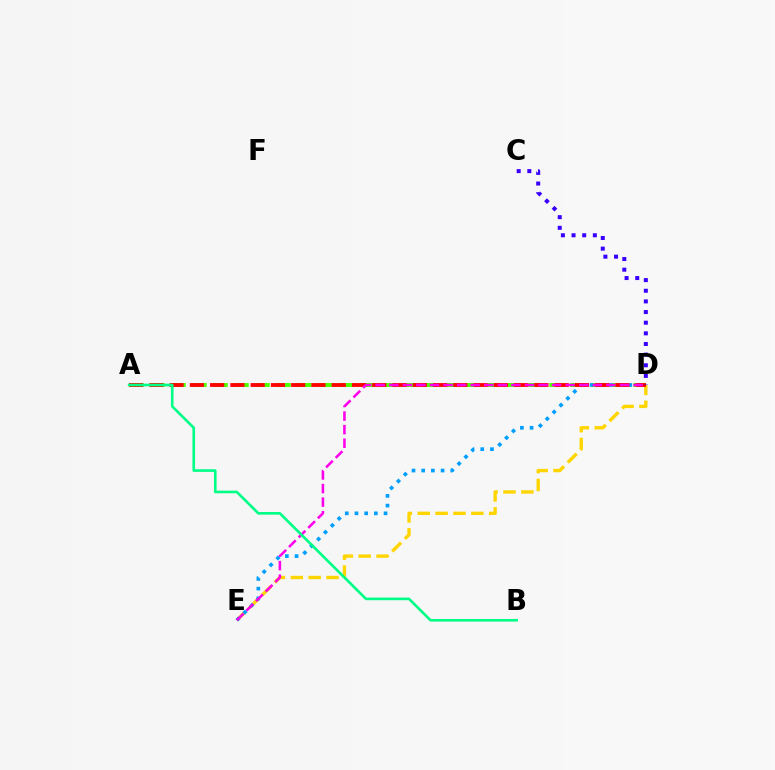{('D', 'E'): [{'color': '#ffd500', 'line_style': 'dashed', 'thickness': 2.43}, {'color': '#009eff', 'line_style': 'dotted', 'thickness': 2.63}, {'color': '#ff00ed', 'line_style': 'dashed', 'thickness': 1.84}], ('A', 'D'): [{'color': '#4fff00', 'line_style': 'dashed', 'thickness': 2.85}, {'color': '#ff0000', 'line_style': 'dashed', 'thickness': 2.75}], ('A', 'B'): [{'color': '#00ff86', 'line_style': 'solid', 'thickness': 1.9}], ('C', 'D'): [{'color': '#3700ff', 'line_style': 'dotted', 'thickness': 2.89}]}